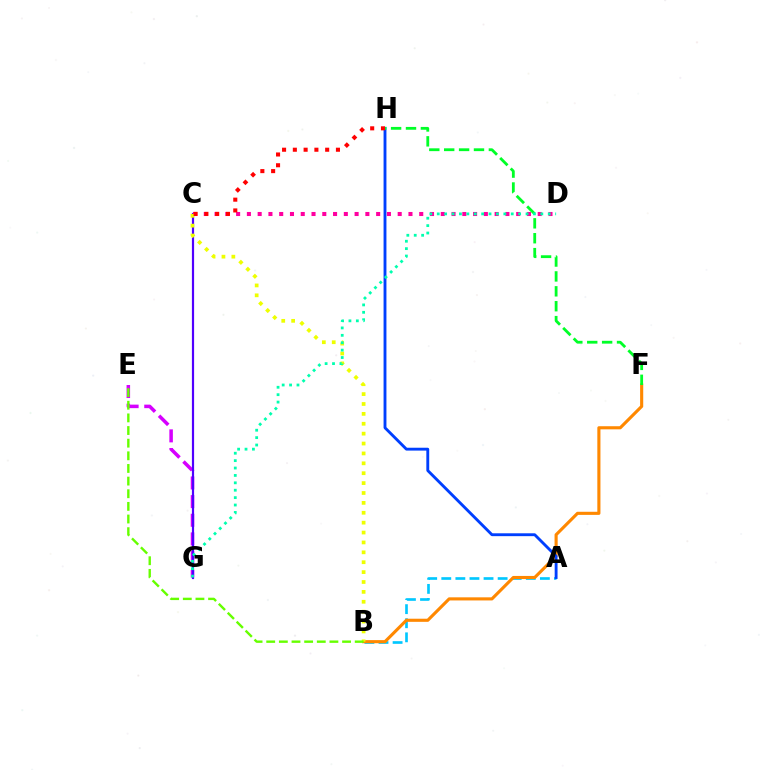{('A', 'B'): [{'color': '#00c7ff', 'line_style': 'dashed', 'thickness': 1.91}], ('B', 'F'): [{'color': '#ff8800', 'line_style': 'solid', 'thickness': 2.24}], ('E', 'G'): [{'color': '#d600ff', 'line_style': 'dashed', 'thickness': 2.53}], ('C', 'G'): [{'color': '#4f00ff', 'line_style': 'solid', 'thickness': 1.58}], ('A', 'H'): [{'color': '#003fff', 'line_style': 'solid', 'thickness': 2.06}], ('F', 'H'): [{'color': '#00ff27', 'line_style': 'dashed', 'thickness': 2.02}], ('C', 'D'): [{'color': '#ff00a0', 'line_style': 'dotted', 'thickness': 2.93}], ('B', 'C'): [{'color': '#eeff00', 'line_style': 'dotted', 'thickness': 2.69}], ('B', 'E'): [{'color': '#66ff00', 'line_style': 'dashed', 'thickness': 1.72}], ('D', 'G'): [{'color': '#00ffaf', 'line_style': 'dotted', 'thickness': 2.01}], ('C', 'H'): [{'color': '#ff0000', 'line_style': 'dotted', 'thickness': 2.93}]}